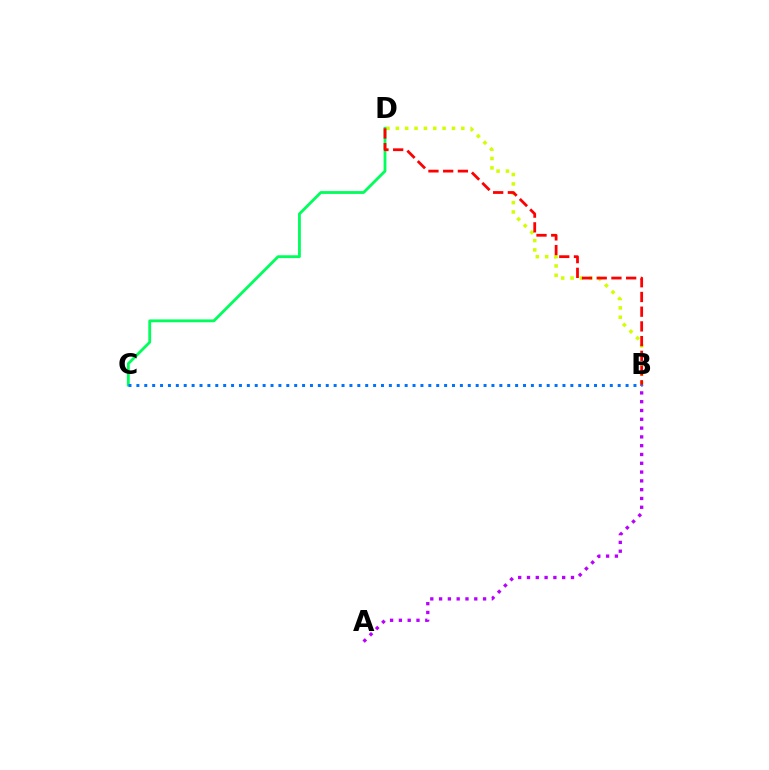{('A', 'B'): [{'color': '#b900ff', 'line_style': 'dotted', 'thickness': 2.39}], ('B', 'D'): [{'color': '#d1ff00', 'line_style': 'dotted', 'thickness': 2.54}, {'color': '#ff0000', 'line_style': 'dashed', 'thickness': 2.0}], ('C', 'D'): [{'color': '#00ff5c', 'line_style': 'solid', 'thickness': 2.04}], ('B', 'C'): [{'color': '#0074ff', 'line_style': 'dotted', 'thickness': 2.14}]}